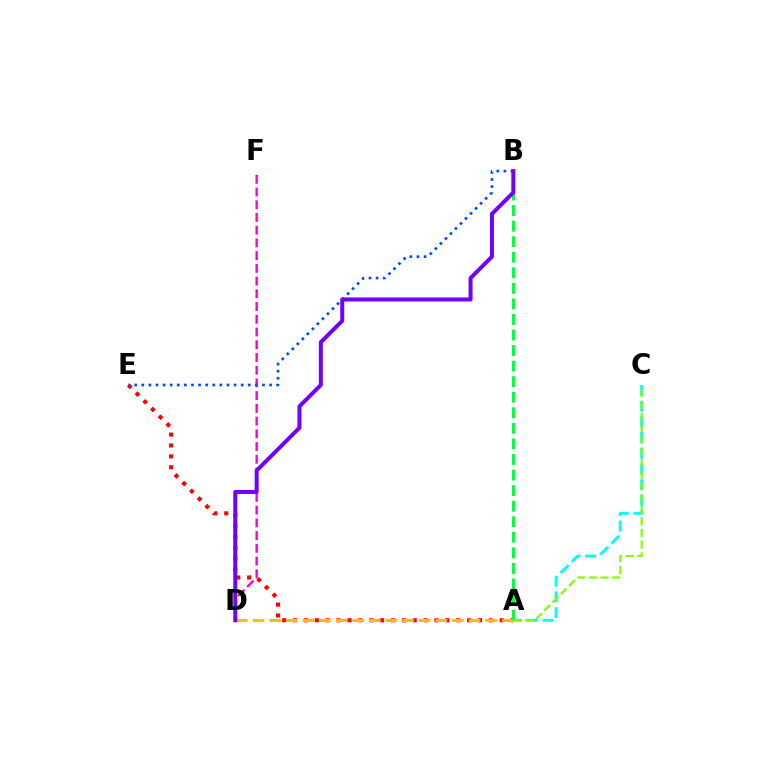{('A', 'E'): [{'color': '#ff0000', 'line_style': 'dotted', 'thickness': 2.96}], ('A', 'C'): [{'color': '#00fff6', 'line_style': 'dashed', 'thickness': 2.13}, {'color': '#84ff00', 'line_style': 'dashed', 'thickness': 1.58}], ('D', 'F'): [{'color': '#ff00cf', 'line_style': 'dashed', 'thickness': 1.73}], ('A', 'D'): [{'color': '#ffbd00', 'line_style': 'dashed', 'thickness': 2.26}], ('A', 'B'): [{'color': '#00ff39', 'line_style': 'dashed', 'thickness': 2.11}], ('B', 'E'): [{'color': '#004bff', 'line_style': 'dotted', 'thickness': 1.93}], ('B', 'D'): [{'color': '#7200ff', 'line_style': 'solid', 'thickness': 2.89}]}